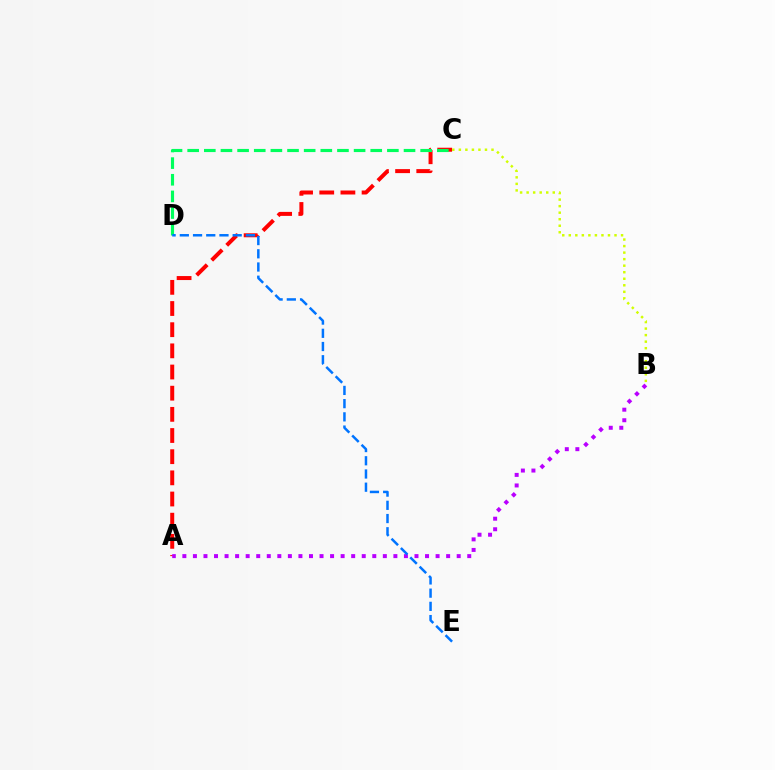{('A', 'C'): [{'color': '#ff0000', 'line_style': 'dashed', 'thickness': 2.88}], ('A', 'B'): [{'color': '#b900ff', 'line_style': 'dotted', 'thickness': 2.87}], ('C', 'D'): [{'color': '#00ff5c', 'line_style': 'dashed', 'thickness': 2.26}], ('B', 'C'): [{'color': '#d1ff00', 'line_style': 'dotted', 'thickness': 1.77}], ('D', 'E'): [{'color': '#0074ff', 'line_style': 'dashed', 'thickness': 1.8}]}